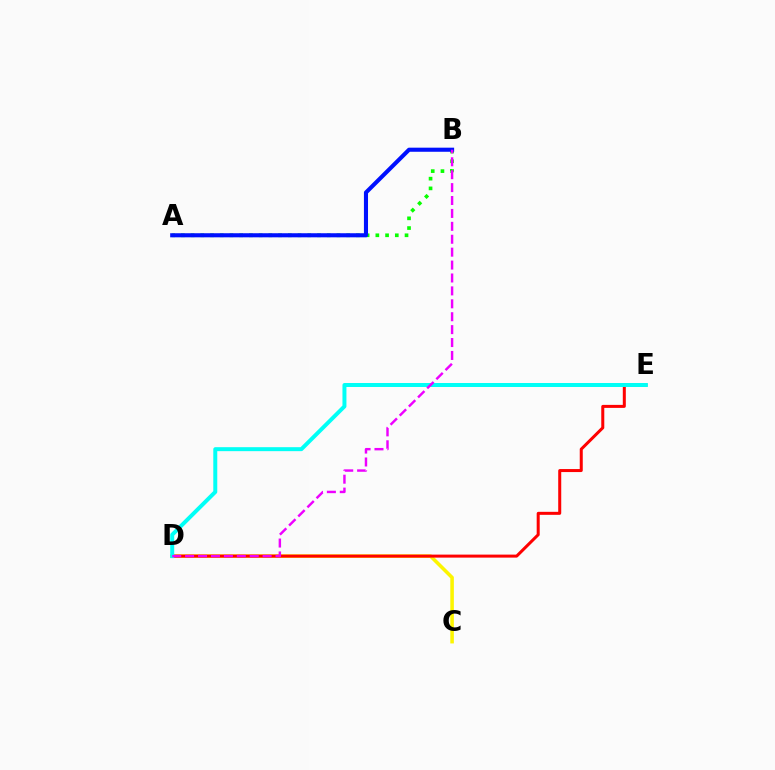{('C', 'D'): [{'color': '#fcf500', 'line_style': 'solid', 'thickness': 2.56}], ('A', 'B'): [{'color': '#08ff00', 'line_style': 'dotted', 'thickness': 2.64}, {'color': '#0010ff', 'line_style': 'solid', 'thickness': 2.95}], ('D', 'E'): [{'color': '#ff0000', 'line_style': 'solid', 'thickness': 2.17}, {'color': '#00fff6', 'line_style': 'solid', 'thickness': 2.86}], ('B', 'D'): [{'color': '#ee00ff', 'line_style': 'dashed', 'thickness': 1.75}]}